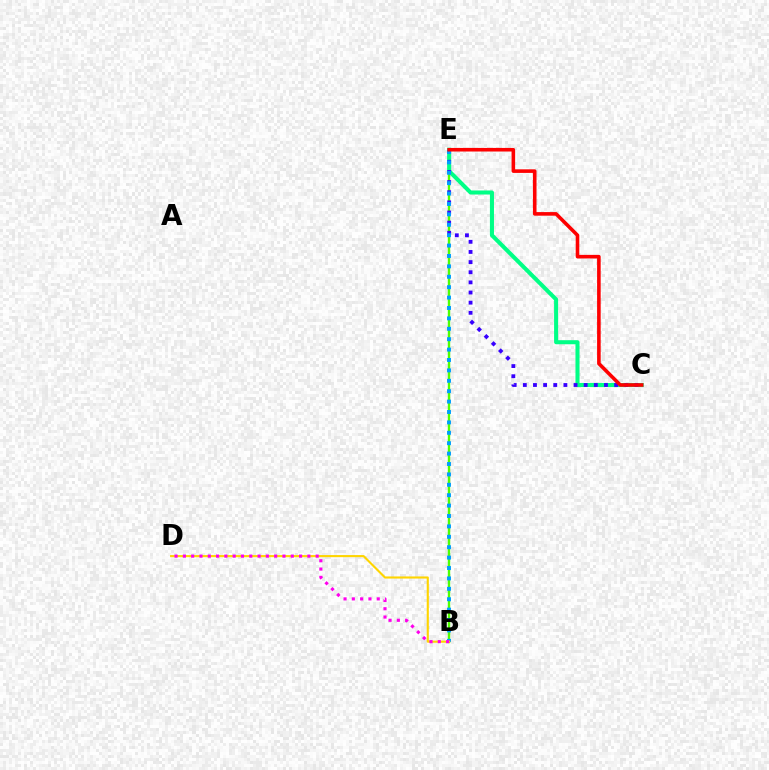{('B', 'E'): [{'color': '#4fff00', 'line_style': 'solid', 'thickness': 1.72}, {'color': '#009eff', 'line_style': 'dotted', 'thickness': 2.83}], ('C', 'E'): [{'color': '#00ff86', 'line_style': 'solid', 'thickness': 2.92}, {'color': '#3700ff', 'line_style': 'dotted', 'thickness': 2.76}, {'color': '#ff0000', 'line_style': 'solid', 'thickness': 2.58}], ('B', 'D'): [{'color': '#ffd500', 'line_style': 'solid', 'thickness': 1.52}, {'color': '#ff00ed', 'line_style': 'dotted', 'thickness': 2.26}]}